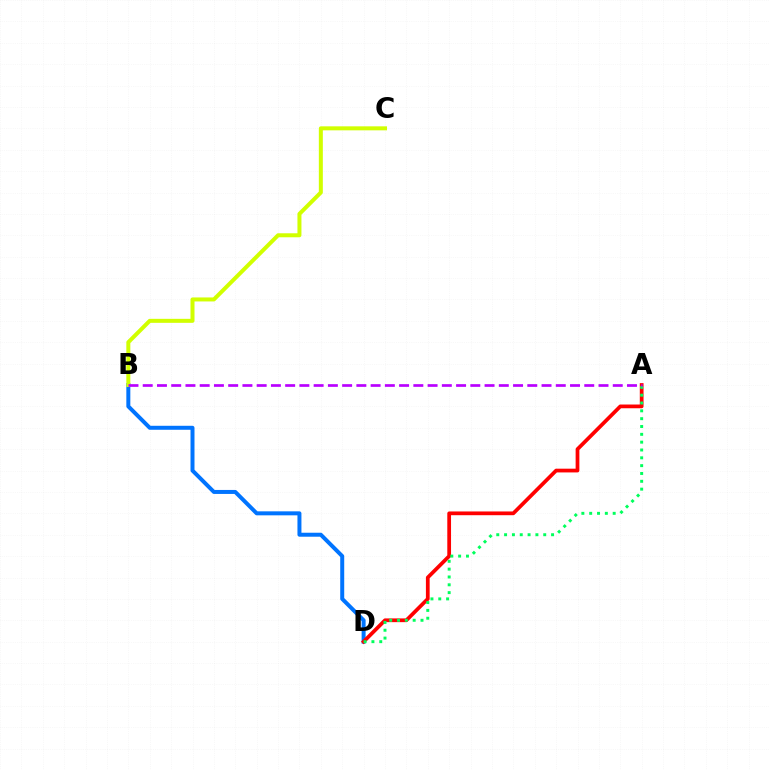{('B', 'D'): [{'color': '#0074ff', 'line_style': 'solid', 'thickness': 2.87}], ('B', 'C'): [{'color': '#d1ff00', 'line_style': 'solid', 'thickness': 2.88}], ('A', 'D'): [{'color': '#ff0000', 'line_style': 'solid', 'thickness': 2.69}, {'color': '#00ff5c', 'line_style': 'dotted', 'thickness': 2.13}], ('A', 'B'): [{'color': '#b900ff', 'line_style': 'dashed', 'thickness': 1.93}]}